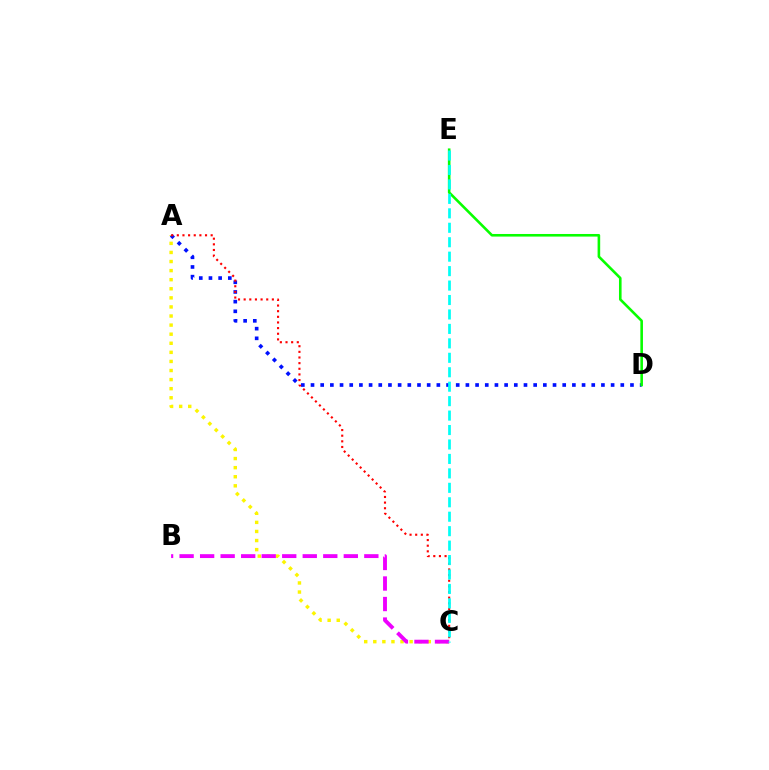{('A', 'C'): [{'color': '#fcf500', 'line_style': 'dotted', 'thickness': 2.47}, {'color': '#ff0000', 'line_style': 'dotted', 'thickness': 1.53}], ('B', 'C'): [{'color': '#ee00ff', 'line_style': 'dashed', 'thickness': 2.79}], ('A', 'D'): [{'color': '#0010ff', 'line_style': 'dotted', 'thickness': 2.63}], ('D', 'E'): [{'color': '#08ff00', 'line_style': 'solid', 'thickness': 1.87}], ('C', 'E'): [{'color': '#00fff6', 'line_style': 'dashed', 'thickness': 1.96}]}